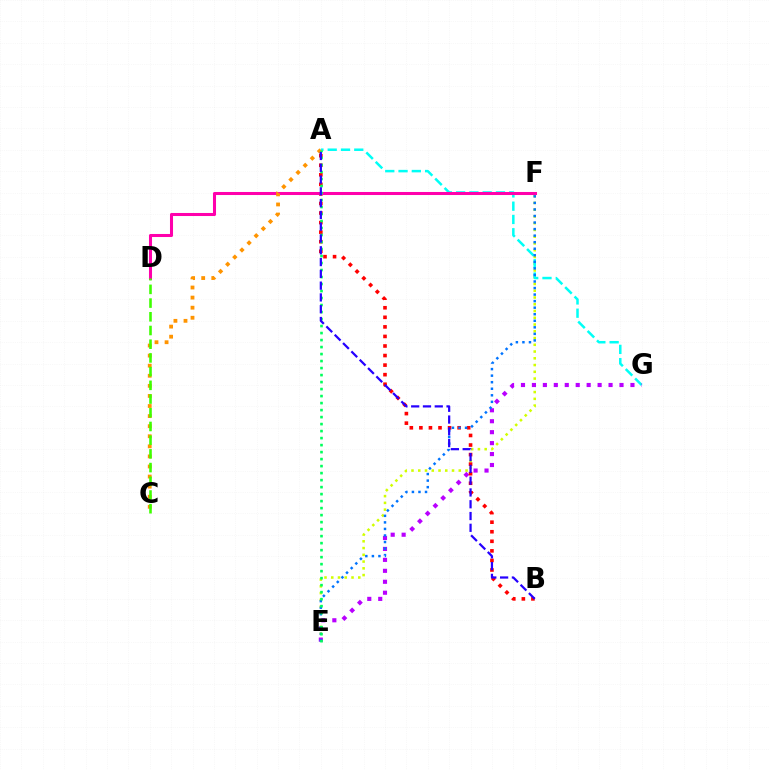{('E', 'F'): [{'color': '#d1ff00', 'line_style': 'dotted', 'thickness': 1.84}, {'color': '#0074ff', 'line_style': 'dotted', 'thickness': 1.78}], ('A', 'G'): [{'color': '#00fff6', 'line_style': 'dashed', 'thickness': 1.8}], ('E', 'G'): [{'color': '#b900ff', 'line_style': 'dotted', 'thickness': 2.97}], ('A', 'B'): [{'color': '#ff0000', 'line_style': 'dotted', 'thickness': 2.6}, {'color': '#2500ff', 'line_style': 'dashed', 'thickness': 1.6}], ('D', 'F'): [{'color': '#ff00ac', 'line_style': 'solid', 'thickness': 2.2}], ('A', 'C'): [{'color': '#ff9400', 'line_style': 'dotted', 'thickness': 2.74}], ('C', 'D'): [{'color': '#3dff00', 'line_style': 'dashed', 'thickness': 1.86}], ('A', 'E'): [{'color': '#00ff5c', 'line_style': 'dotted', 'thickness': 1.9}]}